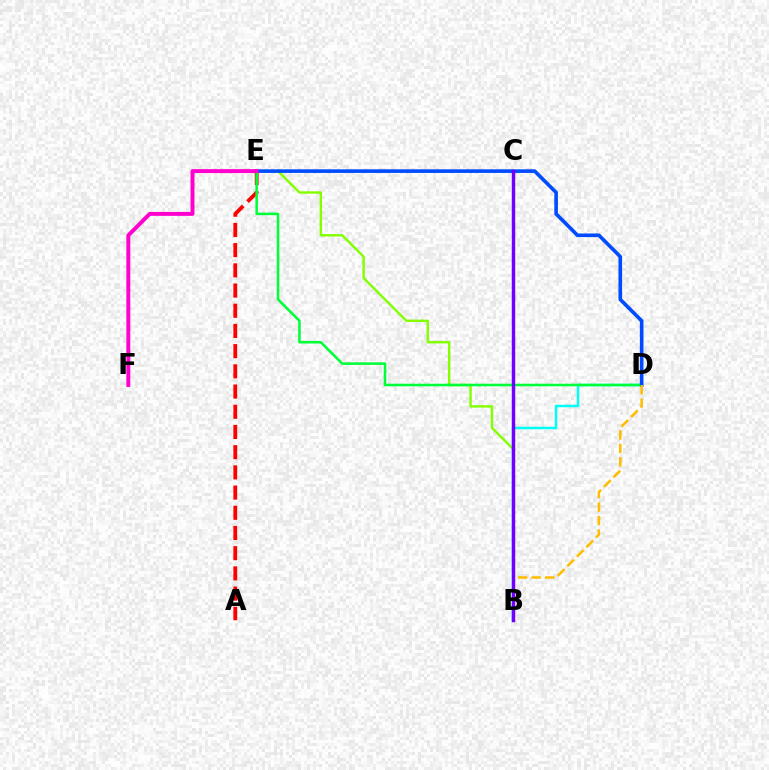{('B', 'E'): [{'color': '#84ff00', 'line_style': 'solid', 'thickness': 1.74}], ('B', 'D'): [{'color': '#00fff6', 'line_style': 'solid', 'thickness': 1.79}, {'color': '#ffbd00', 'line_style': 'dashed', 'thickness': 1.84}], ('A', 'E'): [{'color': '#ff0000', 'line_style': 'dashed', 'thickness': 2.74}], ('D', 'E'): [{'color': '#00ff39', 'line_style': 'solid', 'thickness': 1.84}, {'color': '#004bff', 'line_style': 'solid', 'thickness': 2.61}], ('B', 'C'): [{'color': '#7200ff', 'line_style': 'solid', 'thickness': 2.48}], ('E', 'F'): [{'color': '#ff00cf', 'line_style': 'solid', 'thickness': 2.84}]}